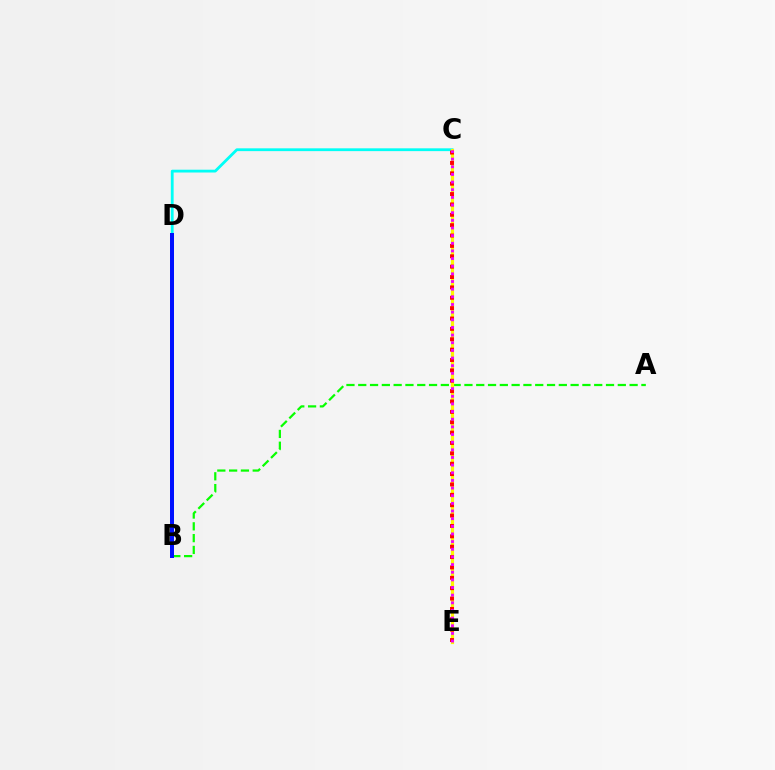{('C', 'D'): [{'color': '#00fff6', 'line_style': 'solid', 'thickness': 2.02}], ('A', 'B'): [{'color': '#08ff00', 'line_style': 'dashed', 'thickness': 1.6}], ('C', 'E'): [{'color': '#fcf500', 'line_style': 'solid', 'thickness': 2.31}, {'color': '#ff0000', 'line_style': 'dotted', 'thickness': 2.82}, {'color': '#ee00ff', 'line_style': 'dotted', 'thickness': 2.08}], ('B', 'D'): [{'color': '#0010ff', 'line_style': 'solid', 'thickness': 2.88}]}